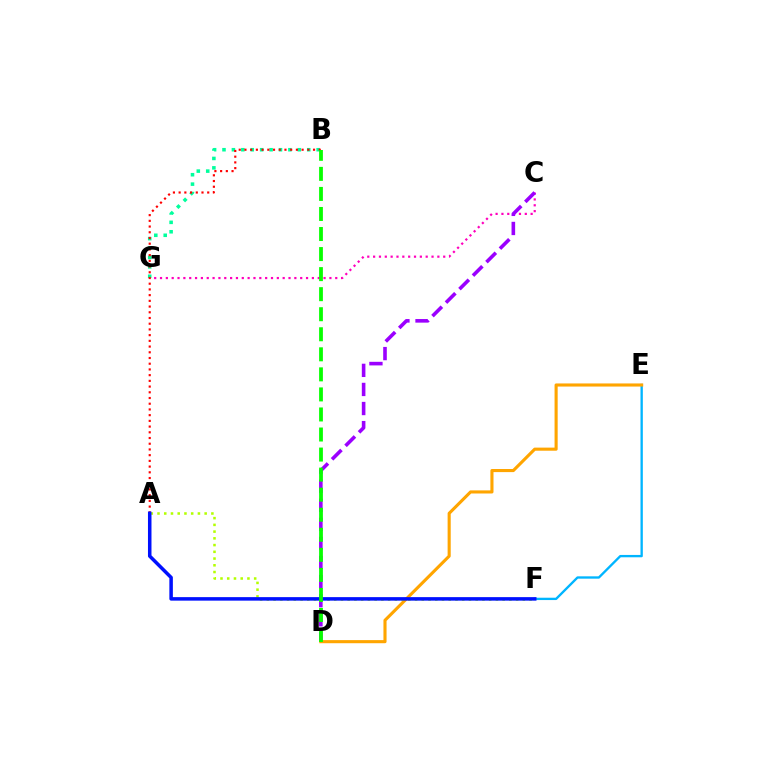{('C', 'G'): [{'color': '#ff00bd', 'line_style': 'dotted', 'thickness': 1.59}], ('C', 'D'): [{'color': '#9b00ff', 'line_style': 'dashed', 'thickness': 2.59}], ('E', 'F'): [{'color': '#00b5ff', 'line_style': 'solid', 'thickness': 1.69}], ('B', 'G'): [{'color': '#00ff9d', 'line_style': 'dotted', 'thickness': 2.56}], ('D', 'E'): [{'color': '#ffa500', 'line_style': 'solid', 'thickness': 2.24}], ('A', 'B'): [{'color': '#ff0000', 'line_style': 'dotted', 'thickness': 1.55}], ('A', 'F'): [{'color': '#b3ff00', 'line_style': 'dotted', 'thickness': 1.83}, {'color': '#0010ff', 'line_style': 'solid', 'thickness': 2.53}], ('B', 'D'): [{'color': '#08ff00', 'line_style': 'dashed', 'thickness': 2.72}]}